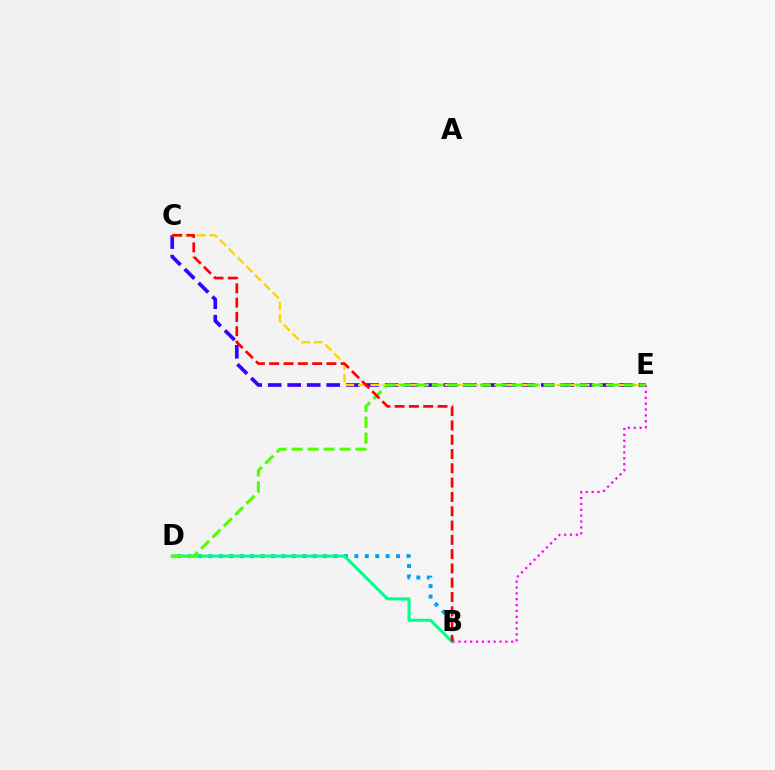{('C', 'E'): [{'color': '#3700ff', 'line_style': 'dashed', 'thickness': 2.65}, {'color': '#ffd500', 'line_style': 'dashed', 'thickness': 1.68}], ('B', 'D'): [{'color': '#009eff', 'line_style': 'dotted', 'thickness': 2.83}, {'color': '#00ff86', 'line_style': 'solid', 'thickness': 2.21}], ('B', 'E'): [{'color': '#ff00ed', 'line_style': 'dotted', 'thickness': 1.59}], ('D', 'E'): [{'color': '#4fff00', 'line_style': 'dashed', 'thickness': 2.17}], ('B', 'C'): [{'color': '#ff0000', 'line_style': 'dashed', 'thickness': 1.94}]}